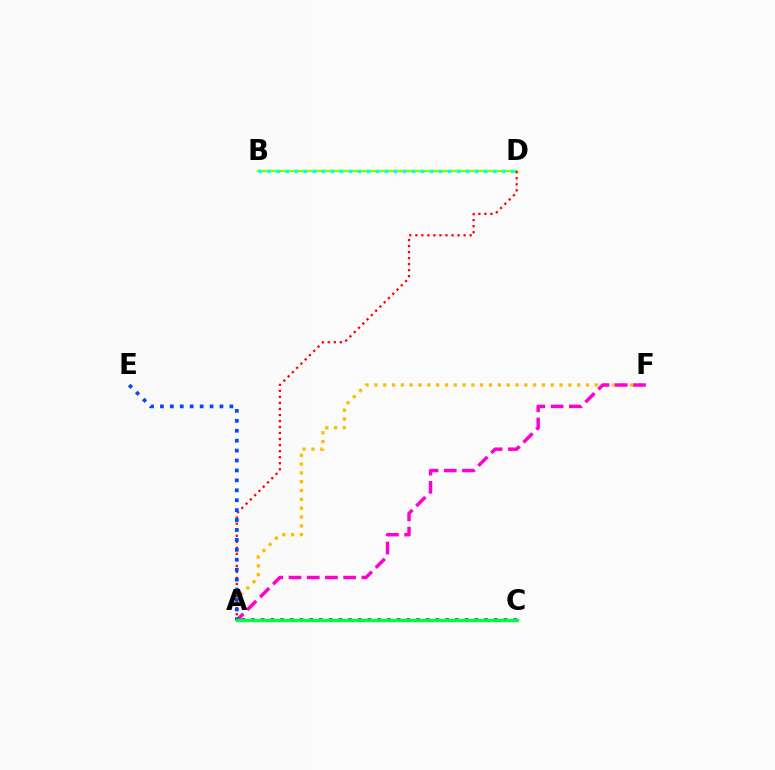{('B', 'D'): [{'color': '#84ff00', 'line_style': 'solid', 'thickness': 1.74}, {'color': '#00fff6', 'line_style': 'dotted', 'thickness': 2.45}], ('A', 'F'): [{'color': '#ffbd00', 'line_style': 'dotted', 'thickness': 2.4}, {'color': '#ff00cf', 'line_style': 'dashed', 'thickness': 2.48}], ('A', 'D'): [{'color': '#ff0000', 'line_style': 'dotted', 'thickness': 1.64}], ('A', 'E'): [{'color': '#004bff', 'line_style': 'dotted', 'thickness': 2.7}], ('A', 'C'): [{'color': '#7200ff', 'line_style': 'dotted', 'thickness': 2.64}, {'color': '#00ff39', 'line_style': 'solid', 'thickness': 2.43}]}